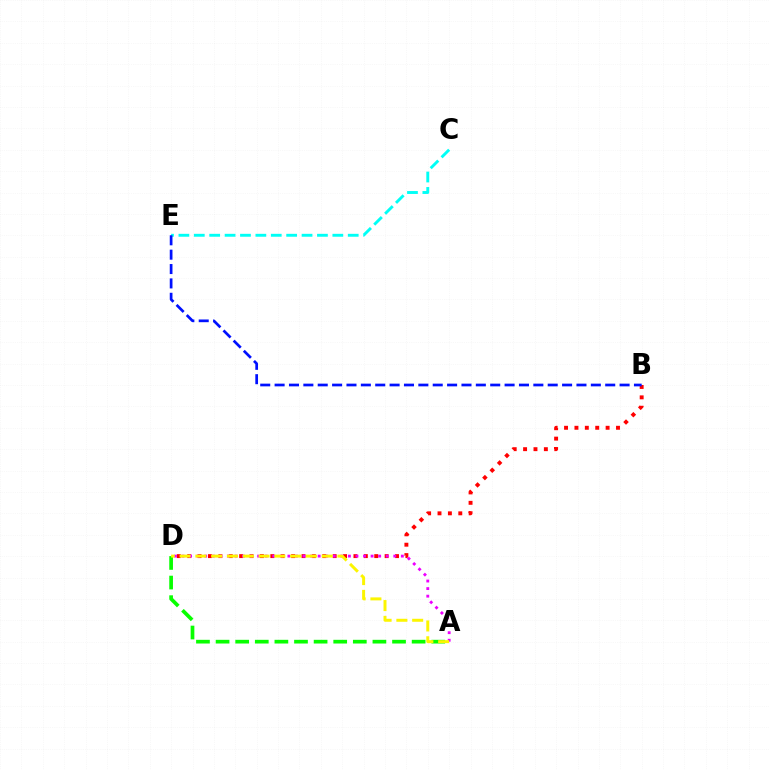{('C', 'E'): [{'color': '#00fff6', 'line_style': 'dashed', 'thickness': 2.09}], ('A', 'D'): [{'color': '#08ff00', 'line_style': 'dashed', 'thickness': 2.66}, {'color': '#ee00ff', 'line_style': 'dotted', 'thickness': 2.06}, {'color': '#fcf500', 'line_style': 'dashed', 'thickness': 2.15}], ('B', 'D'): [{'color': '#ff0000', 'line_style': 'dotted', 'thickness': 2.82}], ('B', 'E'): [{'color': '#0010ff', 'line_style': 'dashed', 'thickness': 1.95}]}